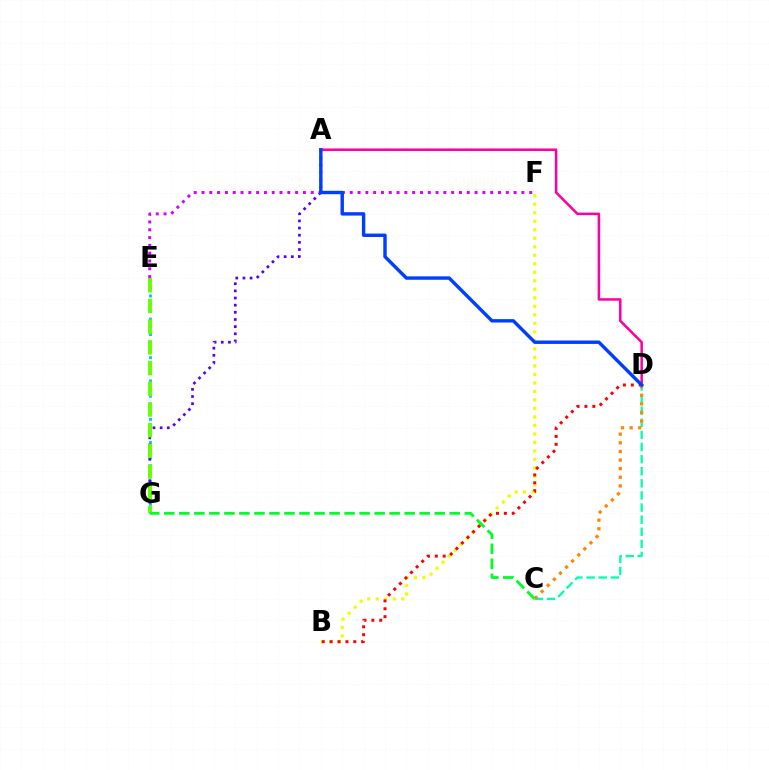{('E', 'G'): [{'color': '#00c7ff', 'line_style': 'dotted', 'thickness': 2.1}, {'color': '#66ff00', 'line_style': 'dashed', 'thickness': 2.81}], ('B', 'F'): [{'color': '#eeff00', 'line_style': 'dotted', 'thickness': 2.31}], ('B', 'D'): [{'color': '#ff0000', 'line_style': 'dotted', 'thickness': 2.14}], ('A', 'G'): [{'color': '#4f00ff', 'line_style': 'dotted', 'thickness': 1.94}], ('C', 'D'): [{'color': '#00ffaf', 'line_style': 'dashed', 'thickness': 1.64}, {'color': '#ff8800', 'line_style': 'dotted', 'thickness': 2.34}], ('E', 'F'): [{'color': '#d600ff', 'line_style': 'dotted', 'thickness': 2.12}], ('A', 'D'): [{'color': '#ff00a0', 'line_style': 'solid', 'thickness': 1.82}, {'color': '#003fff', 'line_style': 'solid', 'thickness': 2.46}], ('C', 'G'): [{'color': '#00ff27', 'line_style': 'dashed', 'thickness': 2.04}]}